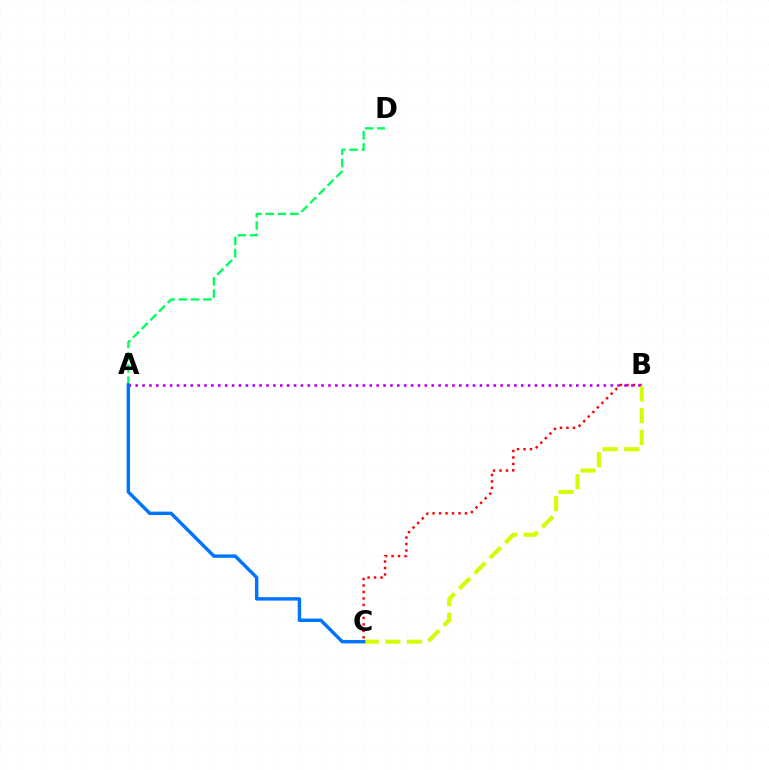{('B', 'C'): [{'color': '#ff0000', 'line_style': 'dotted', 'thickness': 1.76}, {'color': '#d1ff00', 'line_style': 'dashed', 'thickness': 2.95}], ('A', 'B'): [{'color': '#b900ff', 'line_style': 'dotted', 'thickness': 1.87}], ('A', 'D'): [{'color': '#00ff5c', 'line_style': 'dashed', 'thickness': 1.67}], ('A', 'C'): [{'color': '#0074ff', 'line_style': 'solid', 'thickness': 2.47}]}